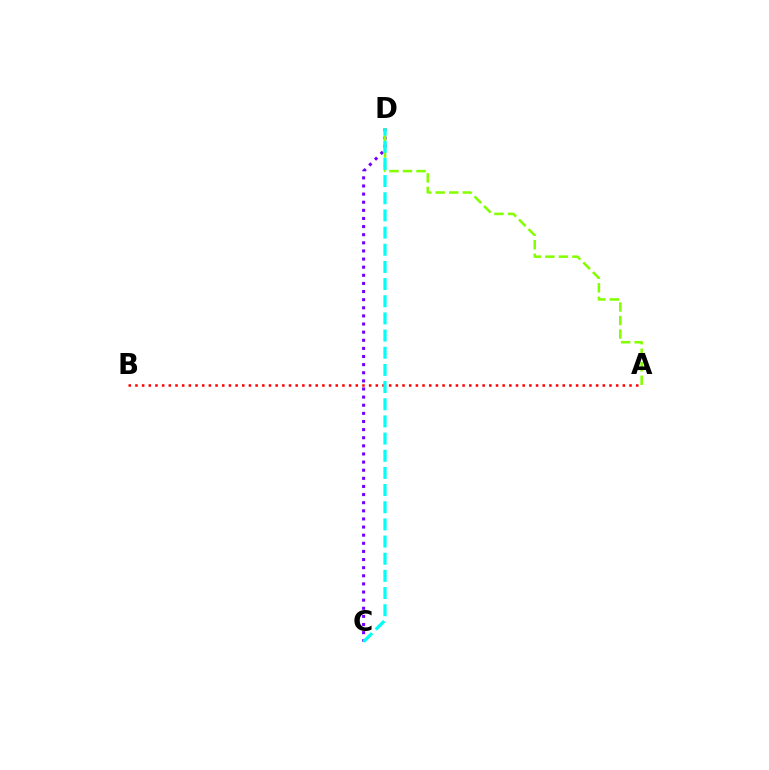{('C', 'D'): [{'color': '#7200ff', 'line_style': 'dotted', 'thickness': 2.21}, {'color': '#00fff6', 'line_style': 'dashed', 'thickness': 2.33}], ('A', 'D'): [{'color': '#84ff00', 'line_style': 'dashed', 'thickness': 1.84}], ('A', 'B'): [{'color': '#ff0000', 'line_style': 'dotted', 'thickness': 1.81}]}